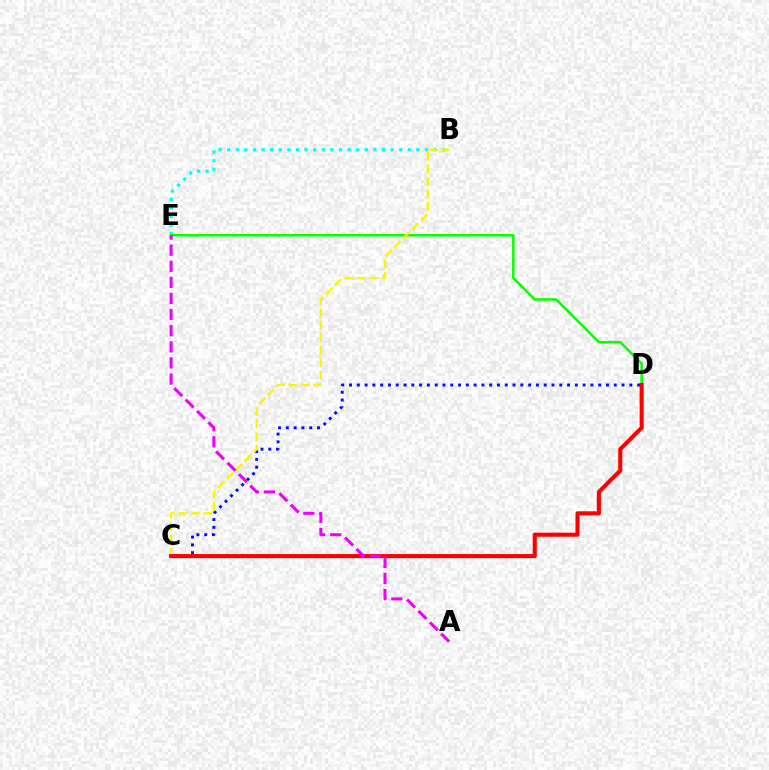{('C', 'D'): [{'color': '#0010ff', 'line_style': 'dotted', 'thickness': 2.12}, {'color': '#ff0000', 'line_style': 'solid', 'thickness': 2.94}], ('B', 'E'): [{'color': '#00fff6', 'line_style': 'dotted', 'thickness': 2.34}], ('D', 'E'): [{'color': '#08ff00', 'line_style': 'solid', 'thickness': 1.81}], ('B', 'C'): [{'color': '#fcf500', 'line_style': 'dashed', 'thickness': 1.7}], ('A', 'E'): [{'color': '#ee00ff', 'line_style': 'dashed', 'thickness': 2.19}]}